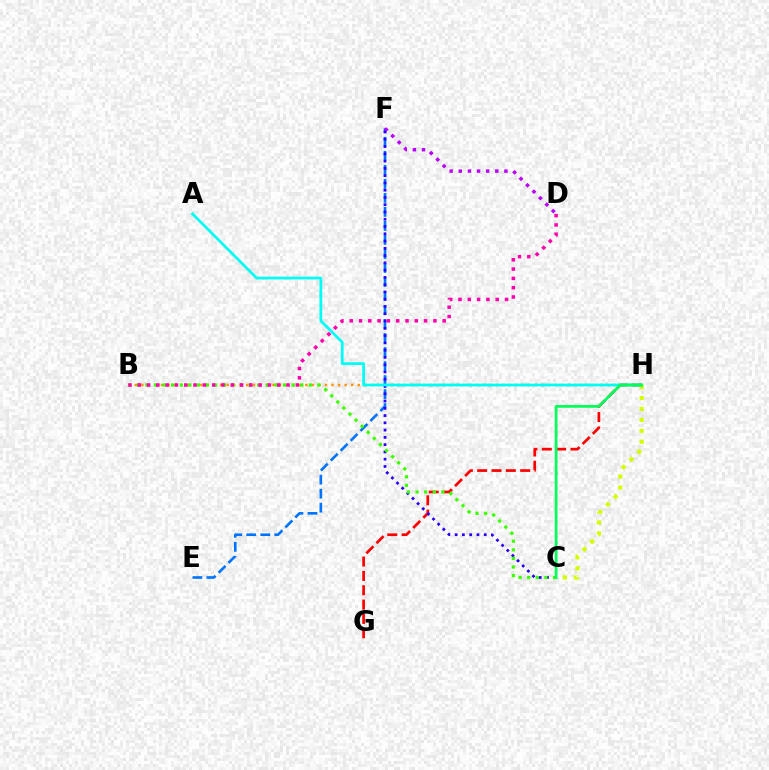{('E', 'F'): [{'color': '#0074ff', 'line_style': 'dashed', 'thickness': 1.9}], ('B', 'H'): [{'color': '#ff9400', 'line_style': 'dotted', 'thickness': 1.78}], ('D', 'F'): [{'color': '#b900ff', 'line_style': 'dotted', 'thickness': 2.48}], ('C', 'H'): [{'color': '#d1ff00', 'line_style': 'dotted', 'thickness': 2.97}, {'color': '#00ff5c', 'line_style': 'solid', 'thickness': 1.98}], ('G', 'H'): [{'color': '#ff0000', 'line_style': 'dashed', 'thickness': 1.95}], ('C', 'F'): [{'color': '#2500ff', 'line_style': 'dotted', 'thickness': 1.98}], ('B', 'C'): [{'color': '#3dff00', 'line_style': 'dotted', 'thickness': 2.34}], ('A', 'H'): [{'color': '#00fff6', 'line_style': 'solid', 'thickness': 1.98}], ('B', 'D'): [{'color': '#ff00ac', 'line_style': 'dotted', 'thickness': 2.53}]}